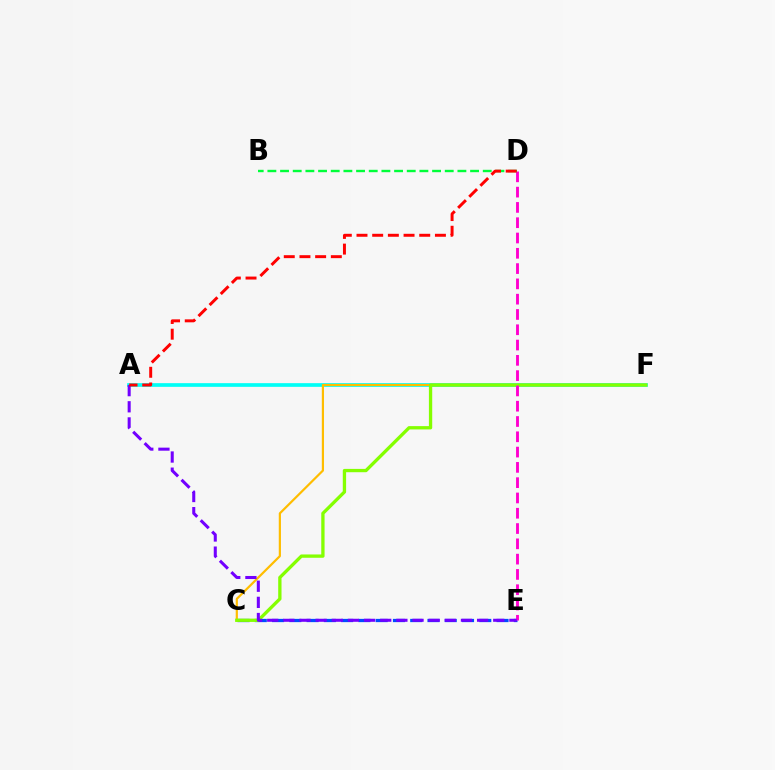{('A', 'F'): [{'color': '#00fff6', 'line_style': 'solid', 'thickness': 2.65}], ('C', 'E'): [{'color': '#004bff', 'line_style': 'dashed', 'thickness': 2.35}], ('C', 'F'): [{'color': '#ffbd00', 'line_style': 'solid', 'thickness': 1.58}, {'color': '#84ff00', 'line_style': 'solid', 'thickness': 2.38}], ('D', 'E'): [{'color': '#ff00cf', 'line_style': 'dashed', 'thickness': 2.08}], ('B', 'D'): [{'color': '#00ff39', 'line_style': 'dashed', 'thickness': 1.72}], ('A', 'E'): [{'color': '#7200ff', 'line_style': 'dashed', 'thickness': 2.19}], ('A', 'D'): [{'color': '#ff0000', 'line_style': 'dashed', 'thickness': 2.13}]}